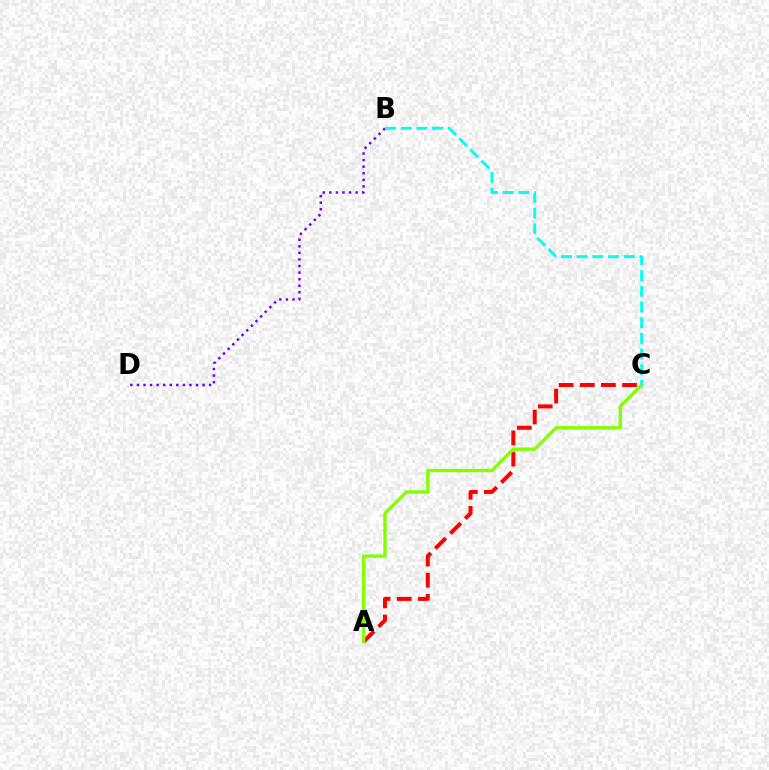{('A', 'C'): [{'color': '#ff0000', 'line_style': 'dashed', 'thickness': 2.87}, {'color': '#84ff00', 'line_style': 'solid', 'thickness': 2.42}], ('B', 'D'): [{'color': '#7200ff', 'line_style': 'dotted', 'thickness': 1.78}], ('B', 'C'): [{'color': '#00fff6', 'line_style': 'dashed', 'thickness': 2.13}]}